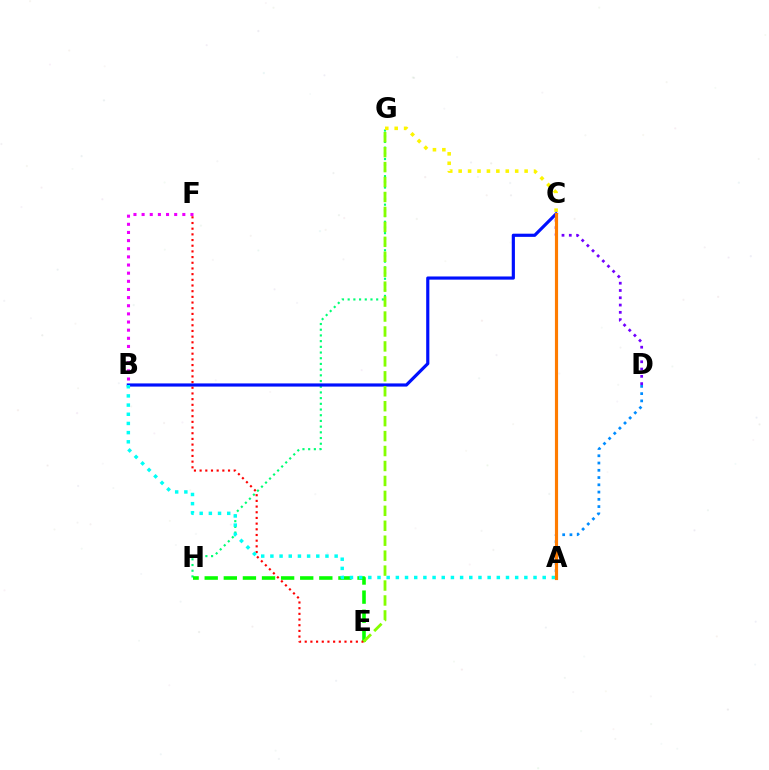{('G', 'H'): [{'color': '#00ff74', 'line_style': 'dotted', 'thickness': 1.55}], ('A', 'C'): [{'color': '#ff0094', 'line_style': 'dotted', 'thickness': 1.82}, {'color': '#ff7c00', 'line_style': 'solid', 'thickness': 2.27}], ('C', 'D'): [{'color': '#7200ff', 'line_style': 'dotted', 'thickness': 1.98}], ('C', 'G'): [{'color': '#fcf500', 'line_style': 'dotted', 'thickness': 2.56}], ('B', 'C'): [{'color': '#0010ff', 'line_style': 'solid', 'thickness': 2.28}], ('E', 'H'): [{'color': '#08ff00', 'line_style': 'dashed', 'thickness': 2.59}], ('E', 'F'): [{'color': '#ff0000', 'line_style': 'dotted', 'thickness': 1.54}], ('A', 'D'): [{'color': '#008cff', 'line_style': 'dotted', 'thickness': 1.97}], ('A', 'B'): [{'color': '#00fff6', 'line_style': 'dotted', 'thickness': 2.49}], ('E', 'G'): [{'color': '#84ff00', 'line_style': 'dashed', 'thickness': 2.03}], ('B', 'F'): [{'color': '#ee00ff', 'line_style': 'dotted', 'thickness': 2.21}]}